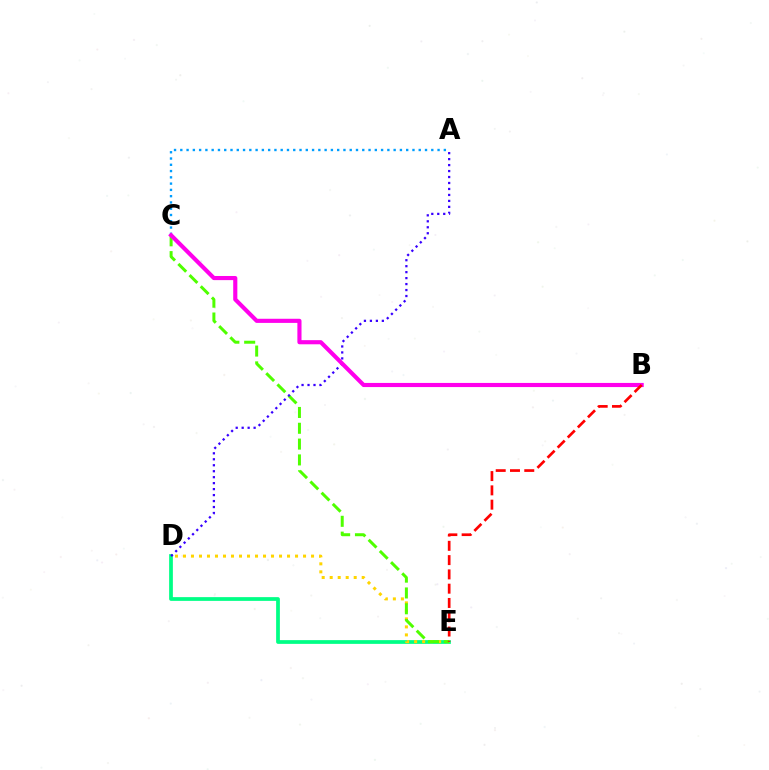{('D', 'E'): [{'color': '#00ff86', 'line_style': 'solid', 'thickness': 2.7}, {'color': '#ffd500', 'line_style': 'dotted', 'thickness': 2.17}], ('A', 'C'): [{'color': '#009eff', 'line_style': 'dotted', 'thickness': 1.7}], ('C', 'E'): [{'color': '#4fff00', 'line_style': 'dashed', 'thickness': 2.15}], ('A', 'D'): [{'color': '#3700ff', 'line_style': 'dotted', 'thickness': 1.62}], ('B', 'C'): [{'color': '#ff00ed', 'line_style': 'solid', 'thickness': 2.97}], ('B', 'E'): [{'color': '#ff0000', 'line_style': 'dashed', 'thickness': 1.94}]}